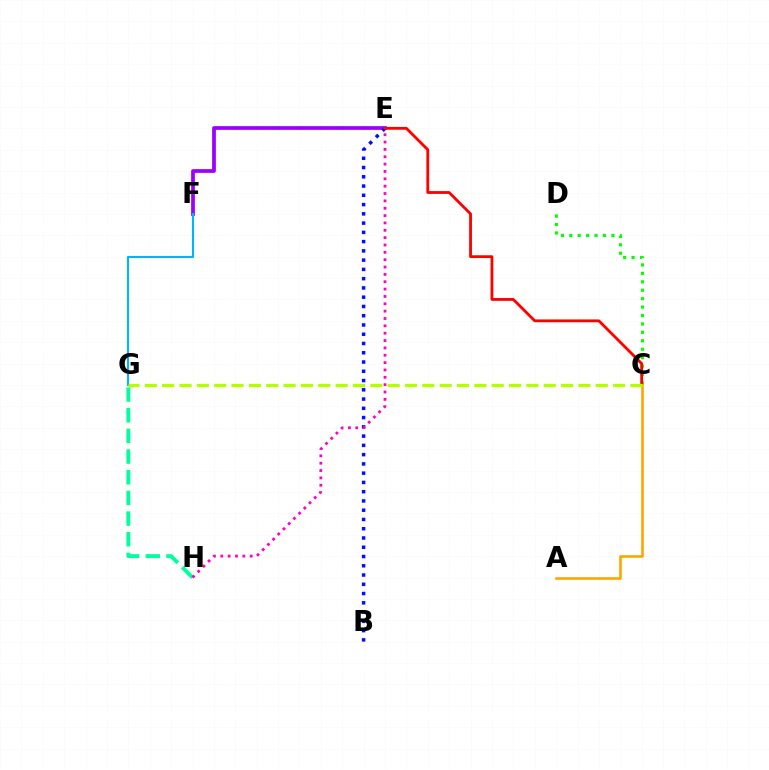{('E', 'F'): [{'color': '#9b00ff', 'line_style': 'solid', 'thickness': 2.69}], ('B', 'E'): [{'color': '#0010ff', 'line_style': 'dotted', 'thickness': 2.52}], ('C', 'D'): [{'color': '#08ff00', 'line_style': 'dotted', 'thickness': 2.29}], ('G', 'H'): [{'color': '#00ff9d', 'line_style': 'dashed', 'thickness': 2.81}], ('C', 'E'): [{'color': '#ff0000', 'line_style': 'solid', 'thickness': 2.03}], ('F', 'G'): [{'color': '#00b5ff', 'line_style': 'solid', 'thickness': 1.51}], ('A', 'C'): [{'color': '#ffa500', 'line_style': 'solid', 'thickness': 1.88}], ('E', 'H'): [{'color': '#ff00bd', 'line_style': 'dotted', 'thickness': 2.0}], ('C', 'G'): [{'color': '#b3ff00', 'line_style': 'dashed', 'thickness': 2.36}]}